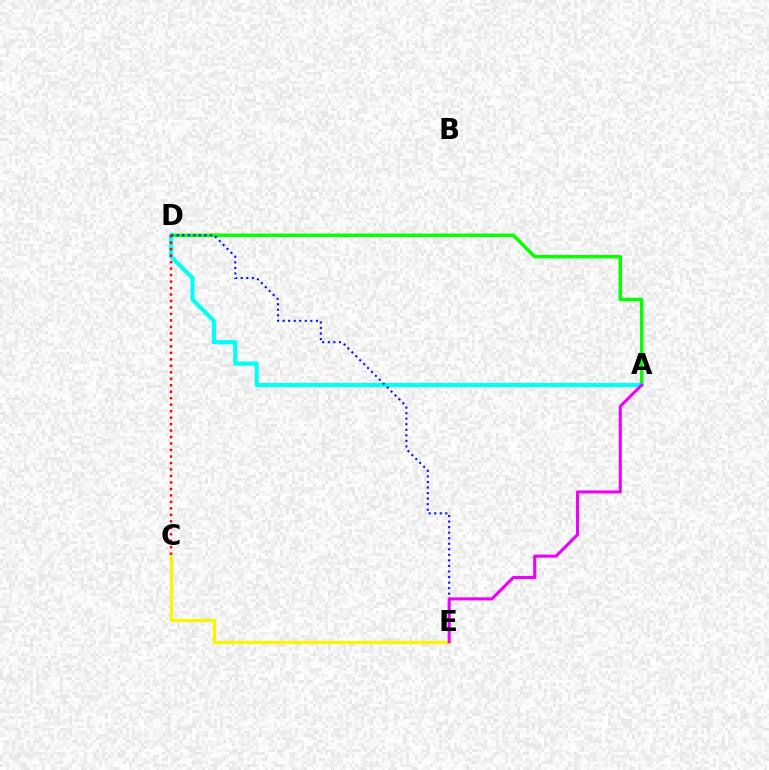{('C', 'E'): [{'color': '#fcf500', 'line_style': 'solid', 'thickness': 2.29}], ('A', 'D'): [{'color': '#08ff00', 'line_style': 'solid', 'thickness': 2.5}, {'color': '#00fff6', 'line_style': 'solid', 'thickness': 3.0}], ('D', 'E'): [{'color': '#0010ff', 'line_style': 'dotted', 'thickness': 1.51}], ('A', 'E'): [{'color': '#ee00ff', 'line_style': 'solid', 'thickness': 2.2}], ('C', 'D'): [{'color': '#ff0000', 'line_style': 'dotted', 'thickness': 1.76}]}